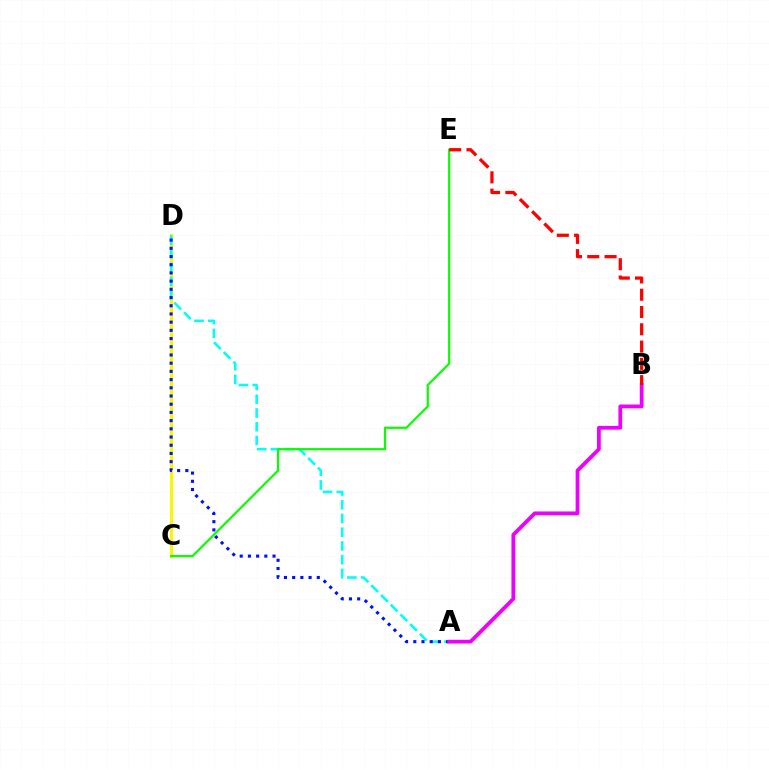{('C', 'D'): [{'color': '#fcf500', 'line_style': 'solid', 'thickness': 2.23}], ('A', 'D'): [{'color': '#00fff6', 'line_style': 'dashed', 'thickness': 1.87}, {'color': '#0010ff', 'line_style': 'dotted', 'thickness': 2.23}], ('C', 'E'): [{'color': '#08ff00', 'line_style': 'solid', 'thickness': 1.58}], ('A', 'B'): [{'color': '#ee00ff', 'line_style': 'solid', 'thickness': 2.7}], ('B', 'E'): [{'color': '#ff0000', 'line_style': 'dashed', 'thickness': 2.35}]}